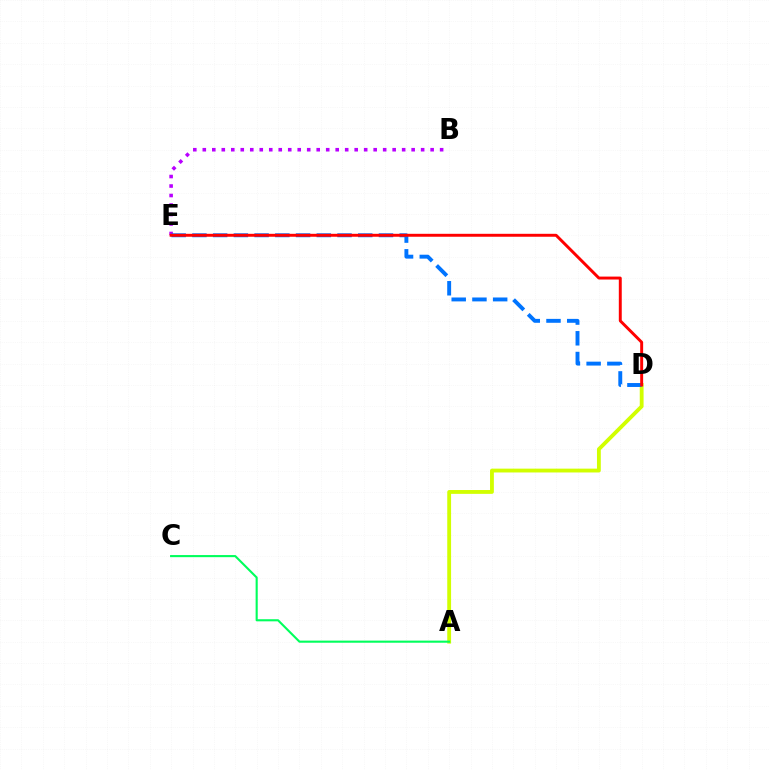{('A', 'D'): [{'color': '#d1ff00', 'line_style': 'solid', 'thickness': 2.76}], ('B', 'E'): [{'color': '#b900ff', 'line_style': 'dotted', 'thickness': 2.58}], ('A', 'C'): [{'color': '#00ff5c', 'line_style': 'solid', 'thickness': 1.52}], ('D', 'E'): [{'color': '#0074ff', 'line_style': 'dashed', 'thickness': 2.82}, {'color': '#ff0000', 'line_style': 'solid', 'thickness': 2.12}]}